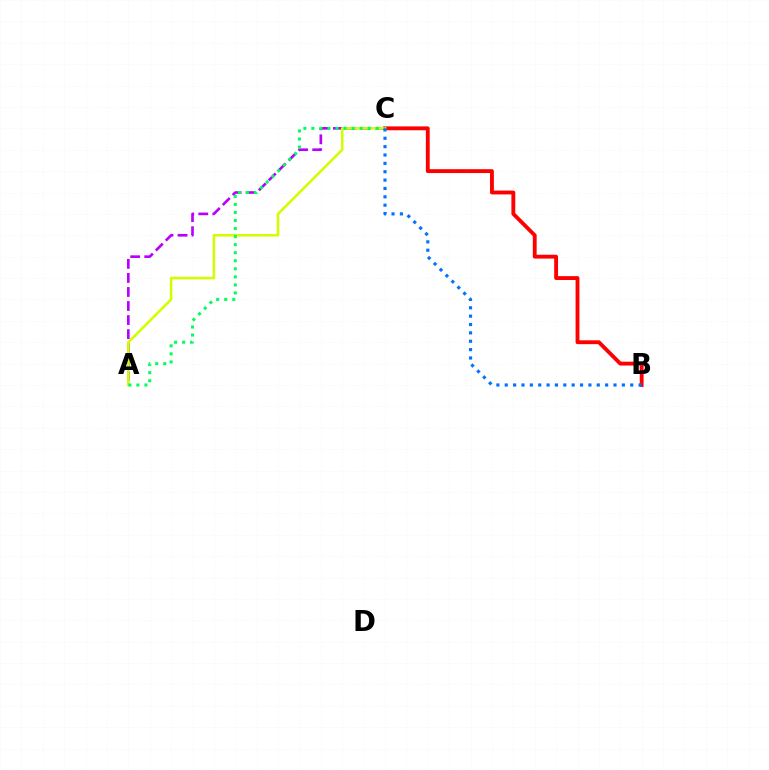{('B', 'C'): [{'color': '#ff0000', 'line_style': 'solid', 'thickness': 2.78}, {'color': '#0074ff', 'line_style': 'dotted', 'thickness': 2.27}], ('A', 'C'): [{'color': '#b900ff', 'line_style': 'dashed', 'thickness': 1.91}, {'color': '#d1ff00', 'line_style': 'solid', 'thickness': 1.86}, {'color': '#00ff5c', 'line_style': 'dotted', 'thickness': 2.19}]}